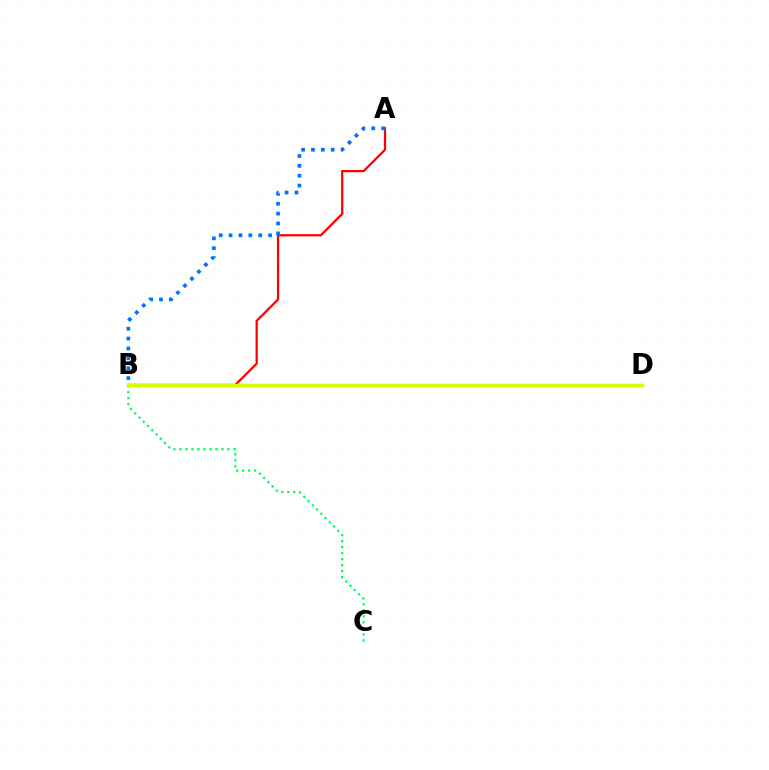{('B', 'D'): [{'color': '#b900ff', 'line_style': 'solid', 'thickness': 1.51}, {'color': '#d1ff00', 'line_style': 'solid', 'thickness': 2.45}], ('A', 'B'): [{'color': '#ff0000', 'line_style': 'solid', 'thickness': 1.62}, {'color': '#0074ff', 'line_style': 'dotted', 'thickness': 2.68}], ('B', 'C'): [{'color': '#00ff5c', 'line_style': 'dotted', 'thickness': 1.63}]}